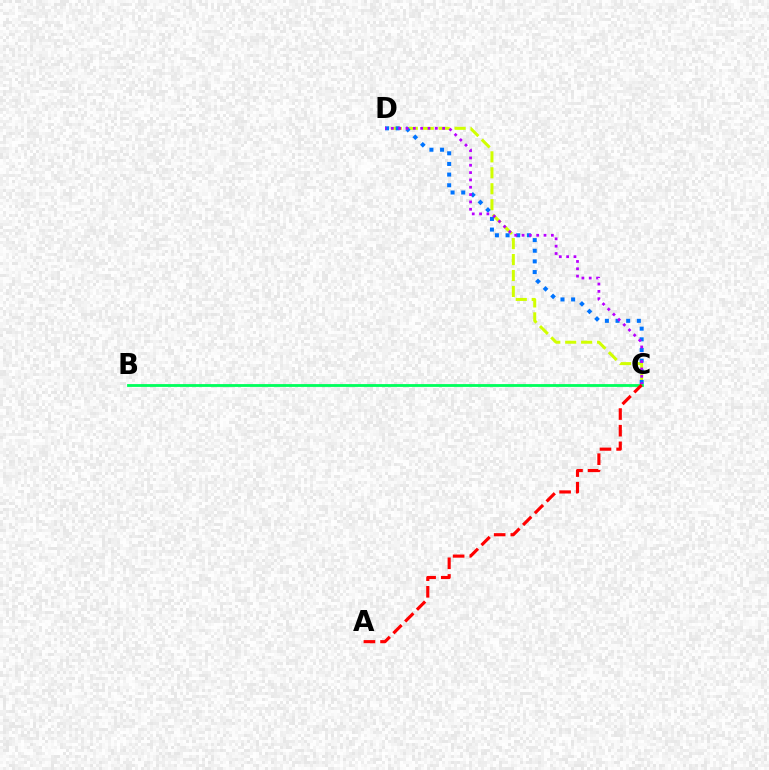{('C', 'D'): [{'color': '#d1ff00', 'line_style': 'dashed', 'thickness': 2.17}, {'color': '#0074ff', 'line_style': 'dotted', 'thickness': 2.89}, {'color': '#b900ff', 'line_style': 'dotted', 'thickness': 1.99}], ('B', 'C'): [{'color': '#00ff5c', 'line_style': 'solid', 'thickness': 2.02}], ('A', 'C'): [{'color': '#ff0000', 'line_style': 'dashed', 'thickness': 2.26}]}